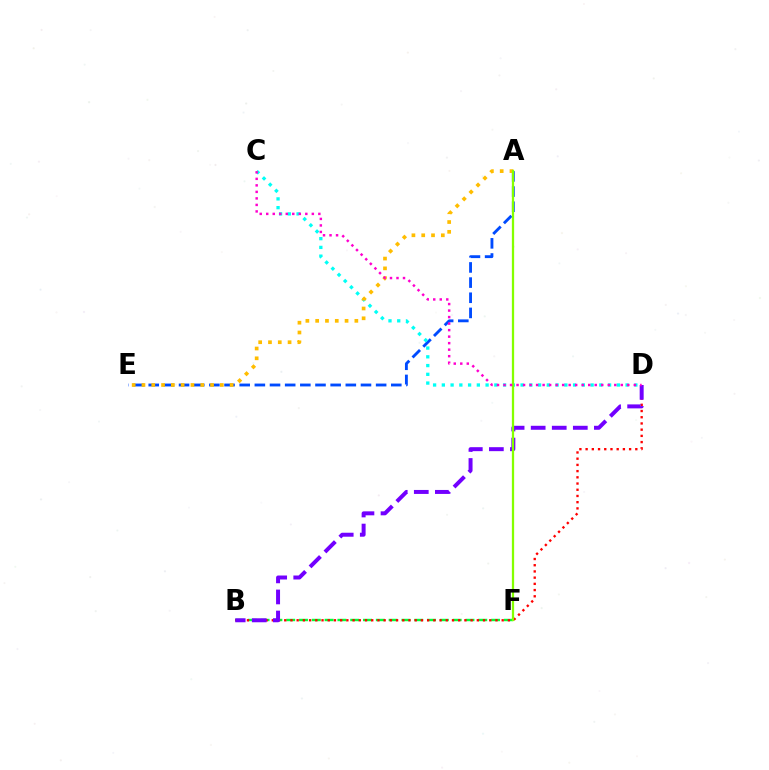{('B', 'F'): [{'color': '#00ff39', 'line_style': 'dashed', 'thickness': 1.74}], ('A', 'E'): [{'color': '#004bff', 'line_style': 'dashed', 'thickness': 2.06}, {'color': '#ffbd00', 'line_style': 'dotted', 'thickness': 2.66}], ('B', 'D'): [{'color': '#ff0000', 'line_style': 'dotted', 'thickness': 1.69}, {'color': '#7200ff', 'line_style': 'dashed', 'thickness': 2.86}], ('C', 'D'): [{'color': '#00fff6', 'line_style': 'dotted', 'thickness': 2.38}, {'color': '#ff00cf', 'line_style': 'dotted', 'thickness': 1.77}], ('A', 'F'): [{'color': '#84ff00', 'line_style': 'solid', 'thickness': 1.63}]}